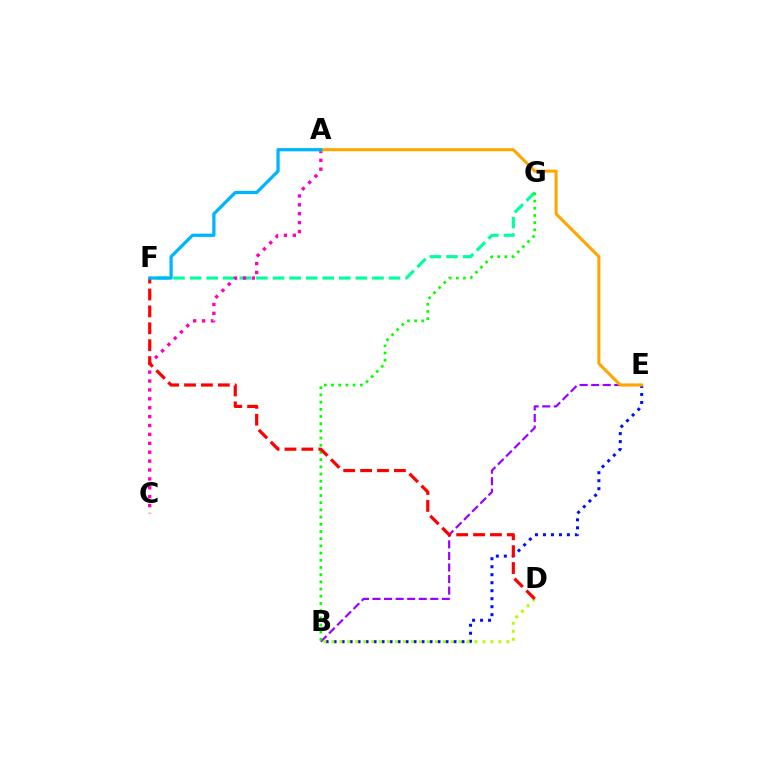{('B', 'E'): [{'color': '#9b00ff', 'line_style': 'dashed', 'thickness': 1.57}, {'color': '#0010ff', 'line_style': 'dotted', 'thickness': 2.17}], ('F', 'G'): [{'color': '#00ff9d', 'line_style': 'dashed', 'thickness': 2.25}], ('A', 'C'): [{'color': '#ff00bd', 'line_style': 'dotted', 'thickness': 2.42}], ('B', 'G'): [{'color': '#08ff00', 'line_style': 'dotted', 'thickness': 1.95}], ('B', 'D'): [{'color': '#b3ff00', 'line_style': 'dotted', 'thickness': 2.16}], ('A', 'E'): [{'color': '#ffa500', 'line_style': 'solid', 'thickness': 2.19}], ('D', 'F'): [{'color': '#ff0000', 'line_style': 'dashed', 'thickness': 2.3}], ('A', 'F'): [{'color': '#00b5ff', 'line_style': 'solid', 'thickness': 2.34}]}